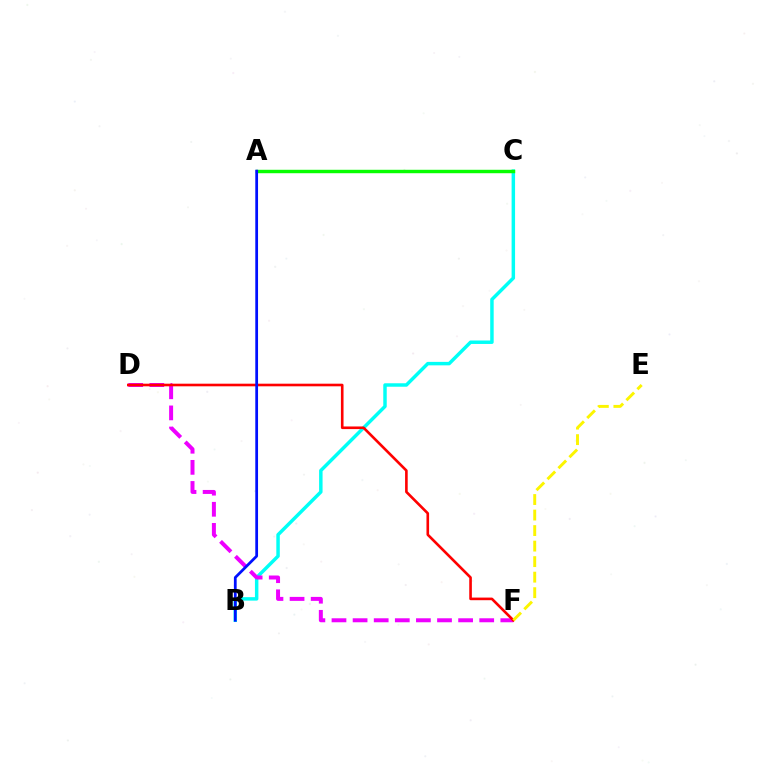{('B', 'C'): [{'color': '#00fff6', 'line_style': 'solid', 'thickness': 2.49}], ('D', 'F'): [{'color': '#ee00ff', 'line_style': 'dashed', 'thickness': 2.87}, {'color': '#ff0000', 'line_style': 'solid', 'thickness': 1.89}], ('A', 'C'): [{'color': '#08ff00', 'line_style': 'solid', 'thickness': 2.47}], ('A', 'B'): [{'color': '#0010ff', 'line_style': 'solid', 'thickness': 1.98}], ('E', 'F'): [{'color': '#fcf500', 'line_style': 'dashed', 'thickness': 2.11}]}